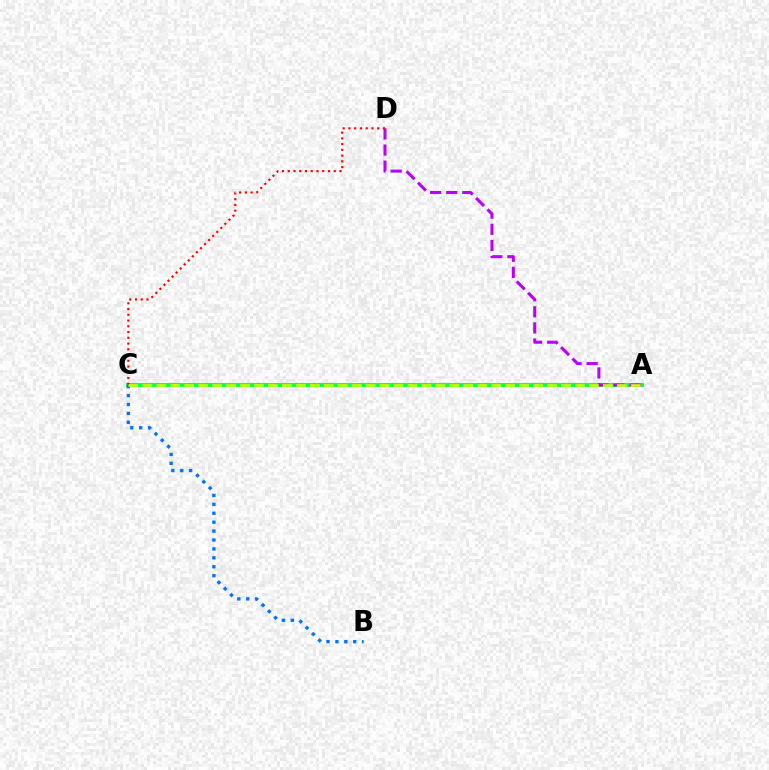{('A', 'C'): [{'color': '#00ff5c', 'line_style': 'solid', 'thickness': 2.83}, {'color': '#d1ff00', 'line_style': 'dashed', 'thickness': 1.9}], ('B', 'C'): [{'color': '#0074ff', 'line_style': 'dotted', 'thickness': 2.42}], ('A', 'D'): [{'color': '#b900ff', 'line_style': 'dashed', 'thickness': 2.19}], ('C', 'D'): [{'color': '#ff0000', 'line_style': 'dotted', 'thickness': 1.56}]}